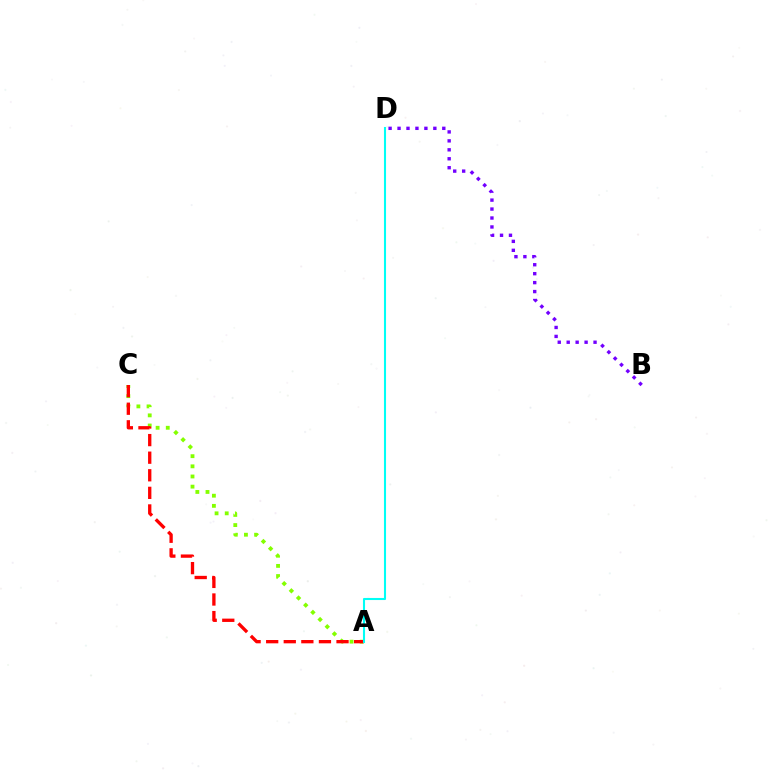{('B', 'D'): [{'color': '#7200ff', 'line_style': 'dotted', 'thickness': 2.43}], ('A', 'C'): [{'color': '#84ff00', 'line_style': 'dotted', 'thickness': 2.76}, {'color': '#ff0000', 'line_style': 'dashed', 'thickness': 2.39}], ('A', 'D'): [{'color': '#00fff6', 'line_style': 'solid', 'thickness': 1.5}]}